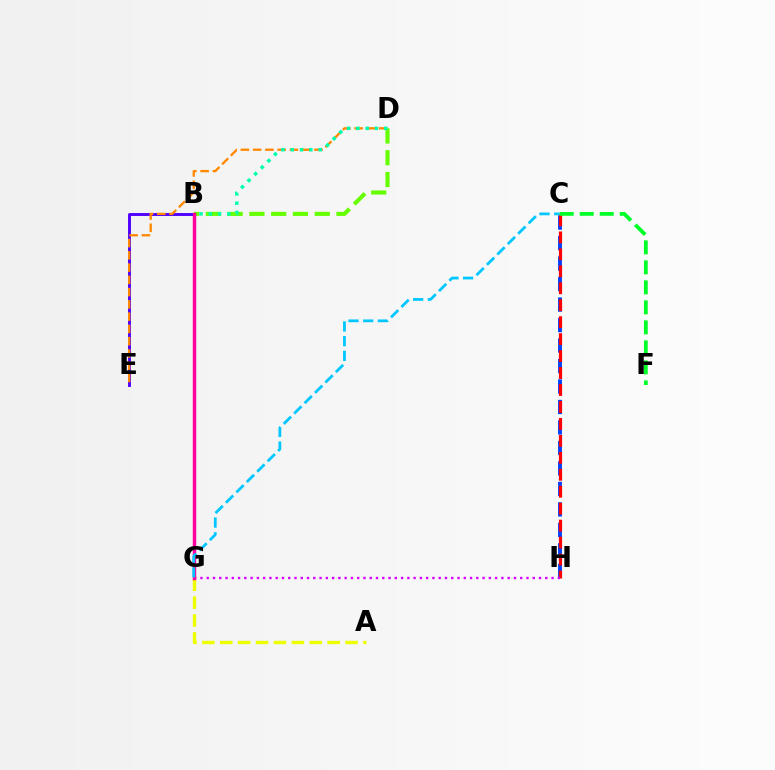{('C', 'H'): [{'color': '#003fff', 'line_style': 'dashed', 'thickness': 2.78}, {'color': '#ff0000', 'line_style': 'dashed', 'thickness': 2.3}], ('B', 'E'): [{'color': '#4f00ff', 'line_style': 'solid', 'thickness': 2.1}], ('D', 'E'): [{'color': '#ff8800', 'line_style': 'dashed', 'thickness': 1.67}], ('B', 'D'): [{'color': '#66ff00', 'line_style': 'dashed', 'thickness': 2.96}, {'color': '#00ffaf', 'line_style': 'dotted', 'thickness': 2.53}], ('A', 'G'): [{'color': '#eeff00', 'line_style': 'dashed', 'thickness': 2.43}], ('G', 'H'): [{'color': '#d600ff', 'line_style': 'dotted', 'thickness': 1.7}], ('B', 'G'): [{'color': '#ff00a0', 'line_style': 'solid', 'thickness': 2.48}], ('C', 'G'): [{'color': '#00c7ff', 'line_style': 'dashed', 'thickness': 2.0}], ('C', 'F'): [{'color': '#00ff27', 'line_style': 'dashed', 'thickness': 2.72}]}